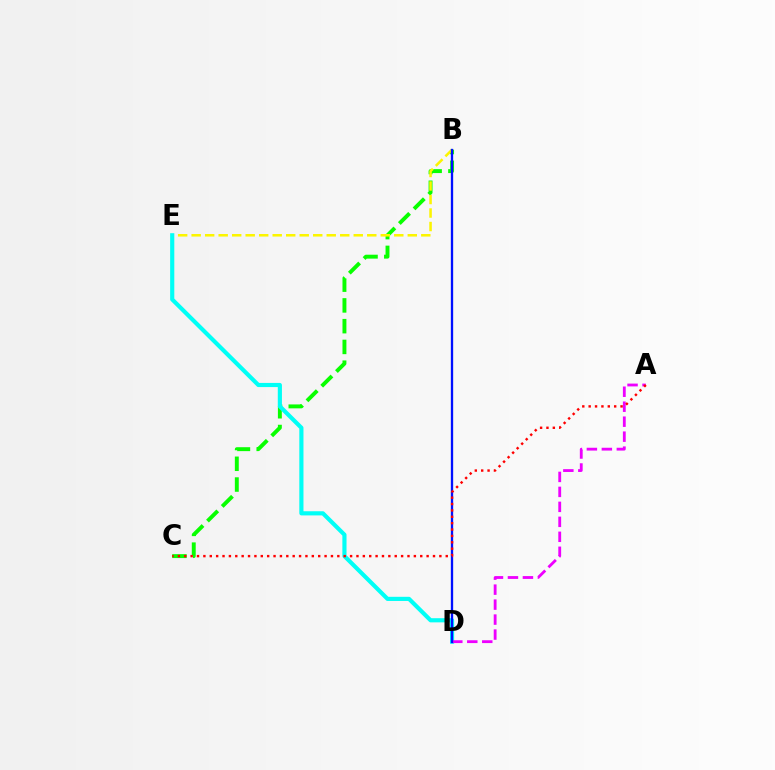{('B', 'C'): [{'color': '#08ff00', 'line_style': 'dashed', 'thickness': 2.82}], ('B', 'E'): [{'color': '#fcf500', 'line_style': 'dashed', 'thickness': 1.84}], ('D', 'E'): [{'color': '#00fff6', 'line_style': 'solid', 'thickness': 2.99}], ('A', 'D'): [{'color': '#ee00ff', 'line_style': 'dashed', 'thickness': 2.03}], ('B', 'D'): [{'color': '#0010ff', 'line_style': 'solid', 'thickness': 1.66}], ('A', 'C'): [{'color': '#ff0000', 'line_style': 'dotted', 'thickness': 1.73}]}